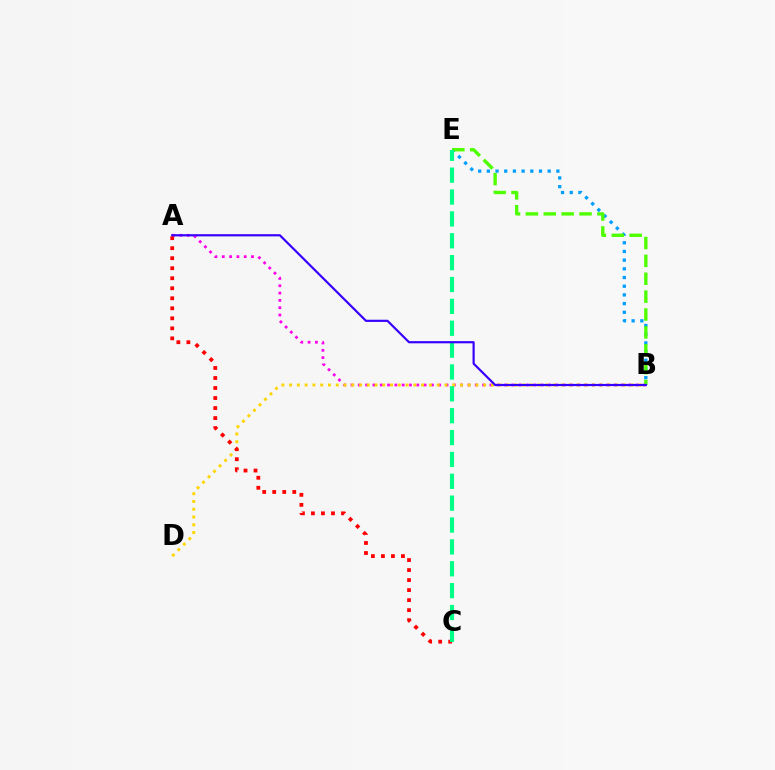{('A', 'B'): [{'color': '#ff00ed', 'line_style': 'dotted', 'thickness': 1.99}, {'color': '#3700ff', 'line_style': 'solid', 'thickness': 1.57}], ('B', 'E'): [{'color': '#009eff', 'line_style': 'dotted', 'thickness': 2.36}, {'color': '#4fff00', 'line_style': 'dashed', 'thickness': 2.43}], ('B', 'D'): [{'color': '#ffd500', 'line_style': 'dotted', 'thickness': 2.11}], ('A', 'C'): [{'color': '#ff0000', 'line_style': 'dotted', 'thickness': 2.72}], ('C', 'E'): [{'color': '#00ff86', 'line_style': 'dashed', 'thickness': 2.97}]}